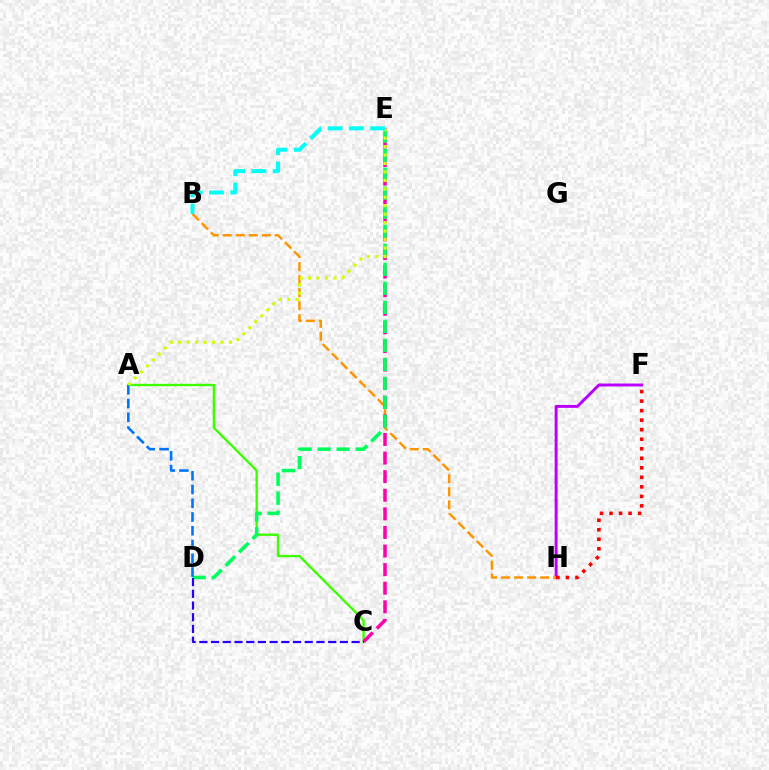{('F', 'H'): [{'color': '#b900ff', 'line_style': 'solid', 'thickness': 2.12}, {'color': '#ff0000', 'line_style': 'dotted', 'thickness': 2.59}], ('A', 'C'): [{'color': '#3dff00', 'line_style': 'solid', 'thickness': 1.69}], ('B', 'H'): [{'color': '#ff9400', 'line_style': 'dashed', 'thickness': 1.77}], ('C', 'E'): [{'color': '#ff00ac', 'line_style': 'dashed', 'thickness': 2.53}], ('D', 'E'): [{'color': '#00ff5c', 'line_style': 'dashed', 'thickness': 2.58}], ('A', 'D'): [{'color': '#0074ff', 'line_style': 'dashed', 'thickness': 1.87}], ('A', 'E'): [{'color': '#d1ff00', 'line_style': 'dotted', 'thickness': 2.3}], ('C', 'D'): [{'color': '#2500ff', 'line_style': 'dashed', 'thickness': 1.59}], ('B', 'E'): [{'color': '#00fff6', 'line_style': 'dashed', 'thickness': 2.89}]}